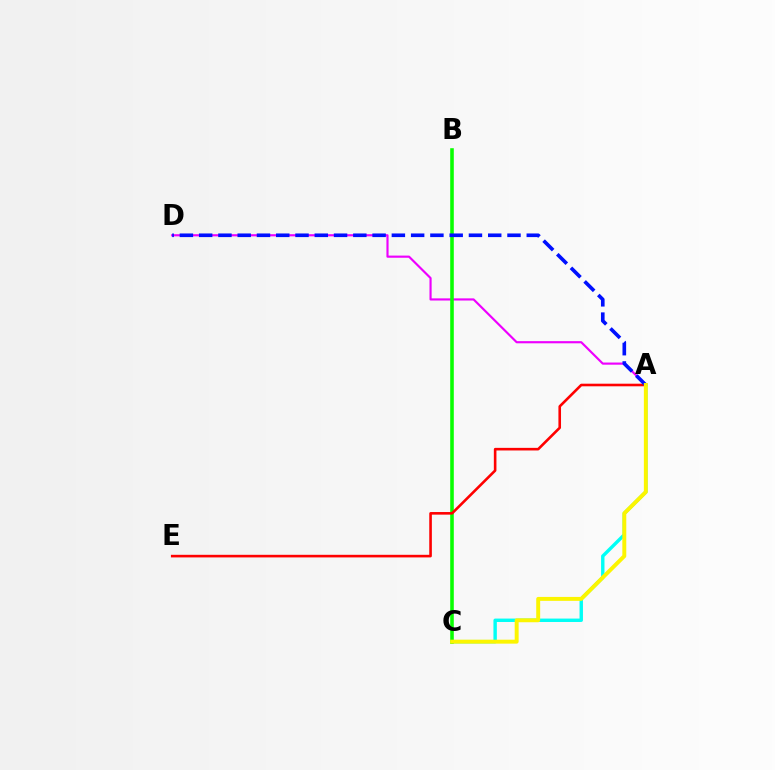{('A', 'D'): [{'color': '#ee00ff', 'line_style': 'solid', 'thickness': 1.55}, {'color': '#0010ff', 'line_style': 'dashed', 'thickness': 2.62}], ('A', 'C'): [{'color': '#00fff6', 'line_style': 'solid', 'thickness': 2.45}, {'color': '#fcf500', 'line_style': 'solid', 'thickness': 2.83}], ('B', 'C'): [{'color': '#08ff00', 'line_style': 'solid', 'thickness': 2.58}], ('A', 'E'): [{'color': '#ff0000', 'line_style': 'solid', 'thickness': 1.87}]}